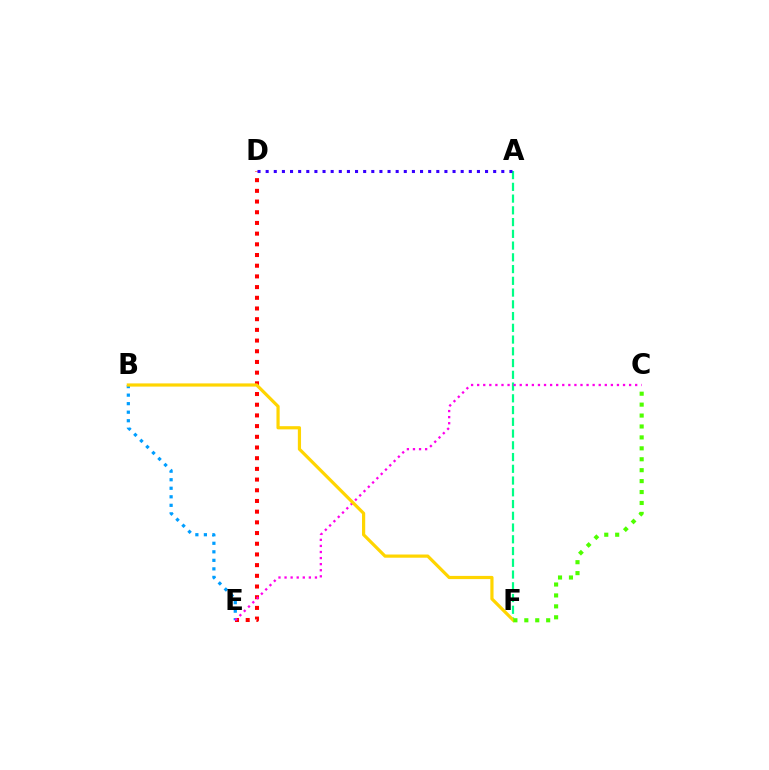{('D', 'E'): [{'color': '#ff0000', 'line_style': 'dotted', 'thickness': 2.91}], ('B', 'E'): [{'color': '#009eff', 'line_style': 'dotted', 'thickness': 2.32}], ('A', 'F'): [{'color': '#00ff86', 'line_style': 'dashed', 'thickness': 1.6}], ('A', 'D'): [{'color': '#3700ff', 'line_style': 'dotted', 'thickness': 2.21}], ('C', 'E'): [{'color': '#ff00ed', 'line_style': 'dotted', 'thickness': 1.65}], ('B', 'F'): [{'color': '#ffd500', 'line_style': 'solid', 'thickness': 2.3}], ('C', 'F'): [{'color': '#4fff00', 'line_style': 'dotted', 'thickness': 2.97}]}